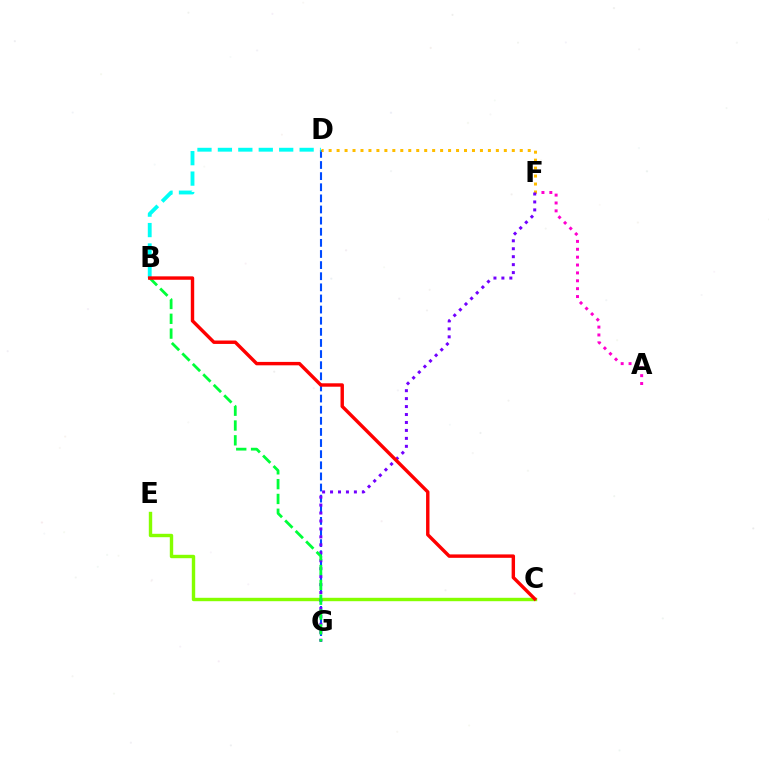{('D', 'G'): [{'color': '#004bff', 'line_style': 'dashed', 'thickness': 1.51}], ('B', 'D'): [{'color': '#00fff6', 'line_style': 'dashed', 'thickness': 2.78}], ('A', 'F'): [{'color': '#ff00cf', 'line_style': 'dotted', 'thickness': 2.14}], ('D', 'F'): [{'color': '#ffbd00', 'line_style': 'dotted', 'thickness': 2.16}], ('C', 'E'): [{'color': '#84ff00', 'line_style': 'solid', 'thickness': 2.44}], ('F', 'G'): [{'color': '#7200ff', 'line_style': 'dotted', 'thickness': 2.16}], ('B', 'G'): [{'color': '#00ff39', 'line_style': 'dashed', 'thickness': 2.01}], ('B', 'C'): [{'color': '#ff0000', 'line_style': 'solid', 'thickness': 2.46}]}